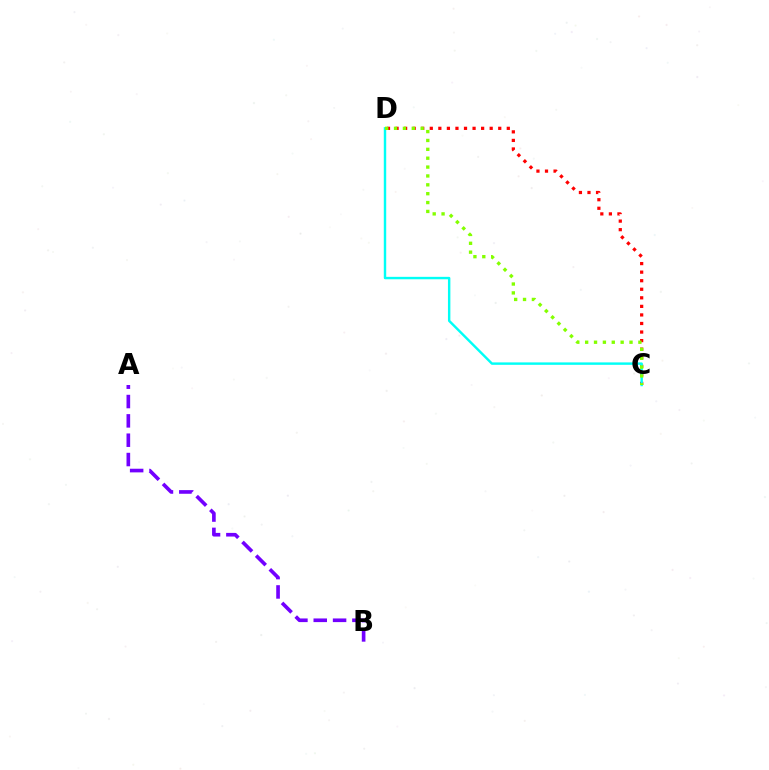{('C', 'D'): [{'color': '#ff0000', 'line_style': 'dotted', 'thickness': 2.32}, {'color': '#00fff6', 'line_style': 'solid', 'thickness': 1.75}, {'color': '#84ff00', 'line_style': 'dotted', 'thickness': 2.41}], ('A', 'B'): [{'color': '#7200ff', 'line_style': 'dashed', 'thickness': 2.63}]}